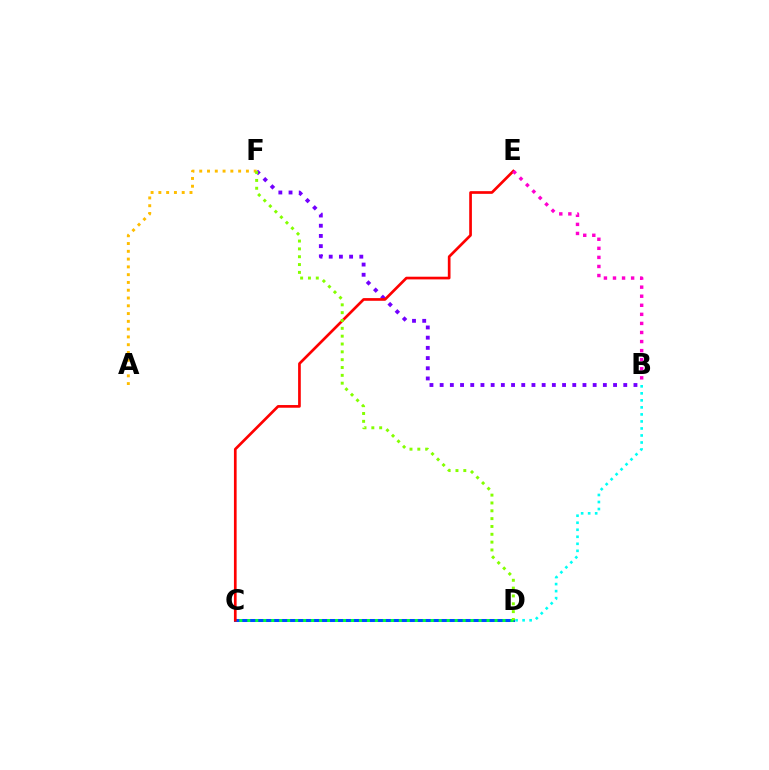{('B', 'F'): [{'color': '#7200ff', 'line_style': 'dotted', 'thickness': 2.77}], ('C', 'D'): [{'color': '#004bff', 'line_style': 'solid', 'thickness': 2.17}, {'color': '#00ff39', 'line_style': 'dotted', 'thickness': 2.17}], ('A', 'F'): [{'color': '#ffbd00', 'line_style': 'dotted', 'thickness': 2.11}], ('C', 'E'): [{'color': '#ff0000', 'line_style': 'solid', 'thickness': 1.93}], ('B', 'E'): [{'color': '#ff00cf', 'line_style': 'dotted', 'thickness': 2.46}], ('B', 'D'): [{'color': '#00fff6', 'line_style': 'dotted', 'thickness': 1.91}], ('D', 'F'): [{'color': '#84ff00', 'line_style': 'dotted', 'thickness': 2.13}]}